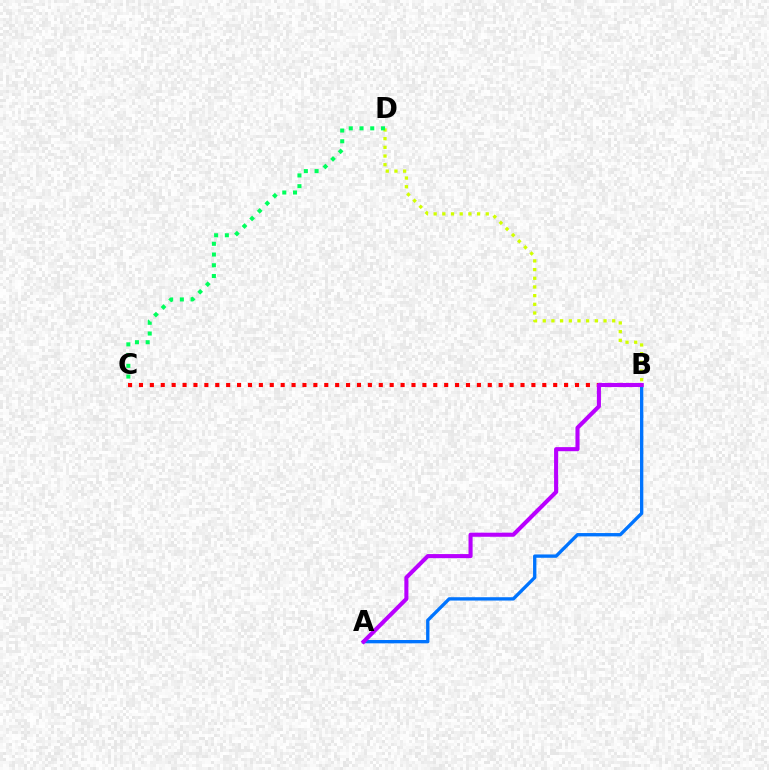{('B', 'C'): [{'color': '#ff0000', 'line_style': 'dotted', 'thickness': 2.96}], ('A', 'B'): [{'color': '#0074ff', 'line_style': 'solid', 'thickness': 2.4}, {'color': '#b900ff', 'line_style': 'solid', 'thickness': 2.94}], ('B', 'D'): [{'color': '#d1ff00', 'line_style': 'dotted', 'thickness': 2.36}], ('C', 'D'): [{'color': '#00ff5c', 'line_style': 'dotted', 'thickness': 2.92}]}